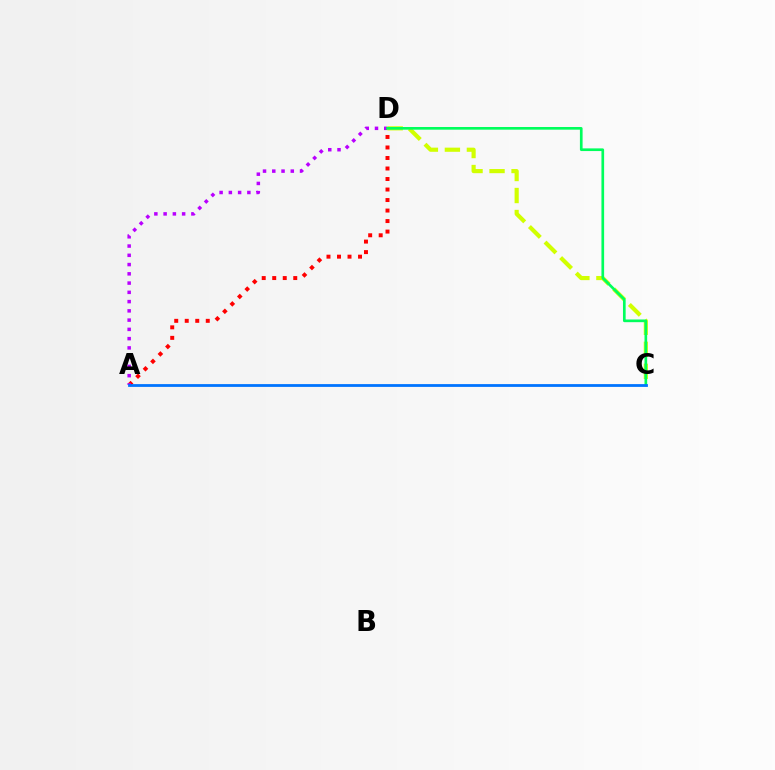{('A', 'D'): [{'color': '#ff0000', 'line_style': 'dotted', 'thickness': 2.86}, {'color': '#b900ff', 'line_style': 'dotted', 'thickness': 2.52}], ('C', 'D'): [{'color': '#d1ff00', 'line_style': 'dashed', 'thickness': 2.99}, {'color': '#00ff5c', 'line_style': 'solid', 'thickness': 1.93}], ('A', 'C'): [{'color': '#0074ff', 'line_style': 'solid', 'thickness': 2.01}]}